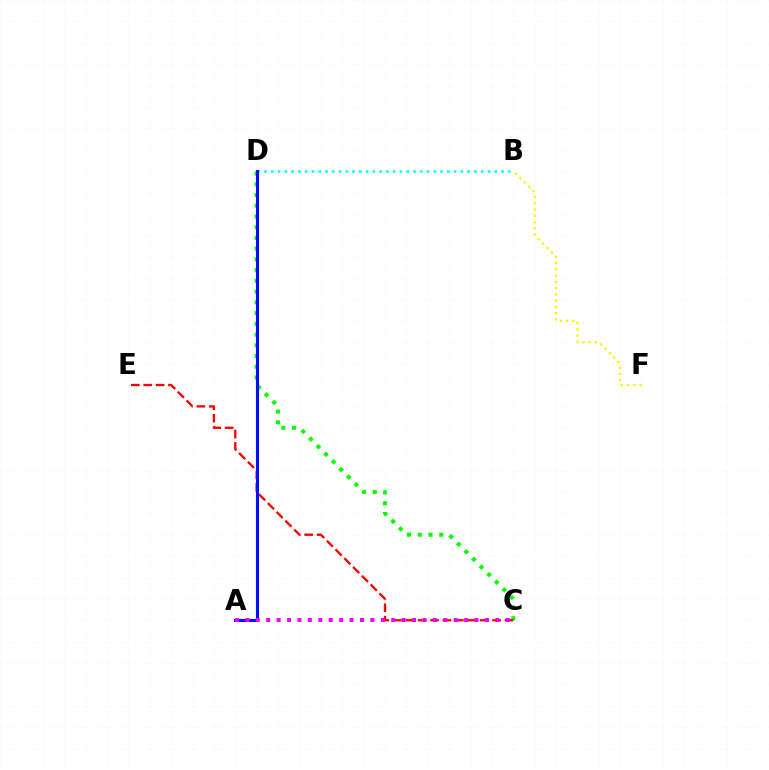{('B', 'D'): [{'color': '#00fff6', 'line_style': 'dotted', 'thickness': 1.84}], ('C', 'D'): [{'color': '#08ff00', 'line_style': 'dotted', 'thickness': 2.92}], ('C', 'E'): [{'color': '#ff0000', 'line_style': 'dashed', 'thickness': 1.69}], ('A', 'D'): [{'color': '#0010ff', 'line_style': 'solid', 'thickness': 2.22}], ('A', 'C'): [{'color': '#ee00ff', 'line_style': 'dotted', 'thickness': 2.83}], ('B', 'F'): [{'color': '#fcf500', 'line_style': 'dotted', 'thickness': 1.7}]}